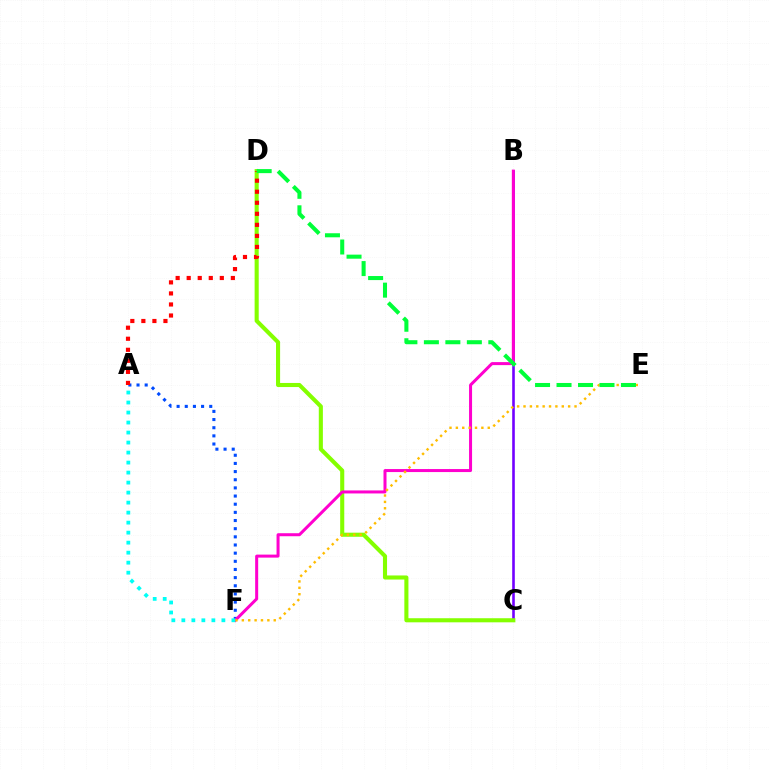{('A', 'F'): [{'color': '#004bff', 'line_style': 'dotted', 'thickness': 2.22}, {'color': '#00fff6', 'line_style': 'dotted', 'thickness': 2.72}], ('B', 'C'): [{'color': '#7200ff', 'line_style': 'solid', 'thickness': 1.88}], ('C', 'D'): [{'color': '#84ff00', 'line_style': 'solid', 'thickness': 2.94}], ('B', 'F'): [{'color': '#ff00cf', 'line_style': 'solid', 'thickness': 2.17}], ('E', 'F'): [{'color': '#ffbd00', 'line_style': 'dotted', 'thickness': 1.73}], ('A', 'D'): [{'color': '#ff0000', 'line_style': 'dotted', 'thickness': 3.0}], ('D', 'E'): [{'color': '#00ff39', 'line_style': 'dashed', 'thickness': 2.92}]}